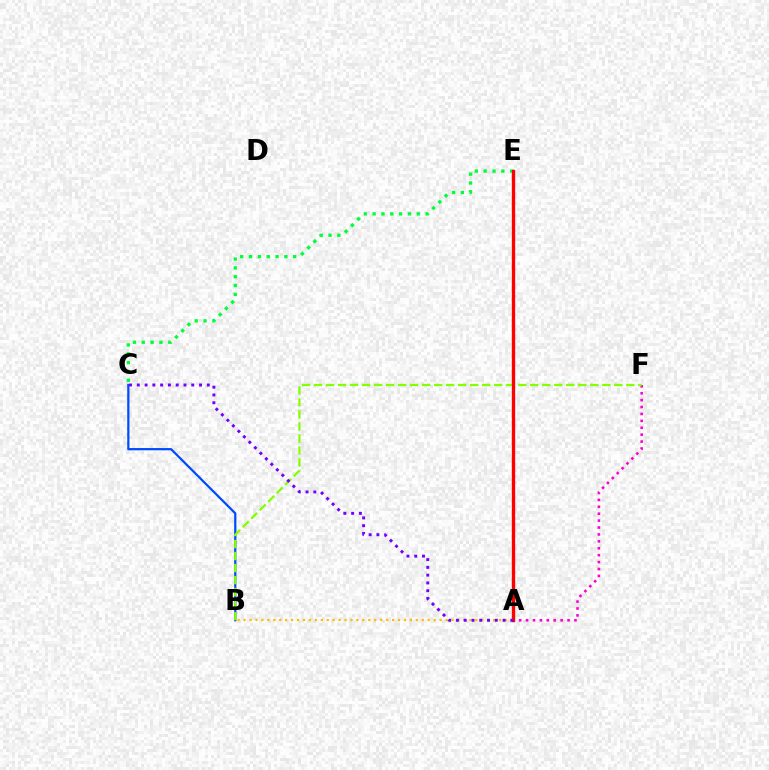{('A', 'E'): [{'color': '#00fff6', 'line_style': 'dashed', 'thickness': 1.53}, {'color': '#ff0000', 'line_style': 'solid', 'thickness': 2.39}], ('C', 'E'): [{'color': '#00ff39', 'line_style': 'dotted', 'thickness': 2.4}], ('B', 'C'): [{'color': '#004bff', 'line_style': 'solid', 'thickness': 1.61}], ('A', 'F'): [{'color': '#ff00cf', 'line_style': 'dotted', 'thickness': 1.88}], ('B', 'F'): [{'color': '#84ff00', 'line_style': 'dashed', 'thickness': 1.63}], ('A', 'B'): [{'color': '#ffbd00', 'line_style': 'dotted', 'thickness': 1.61}], ('A', 'C'): [{'color': '#7200ff', 'line_style': 'dotted', 'thickness': 2.11}]}